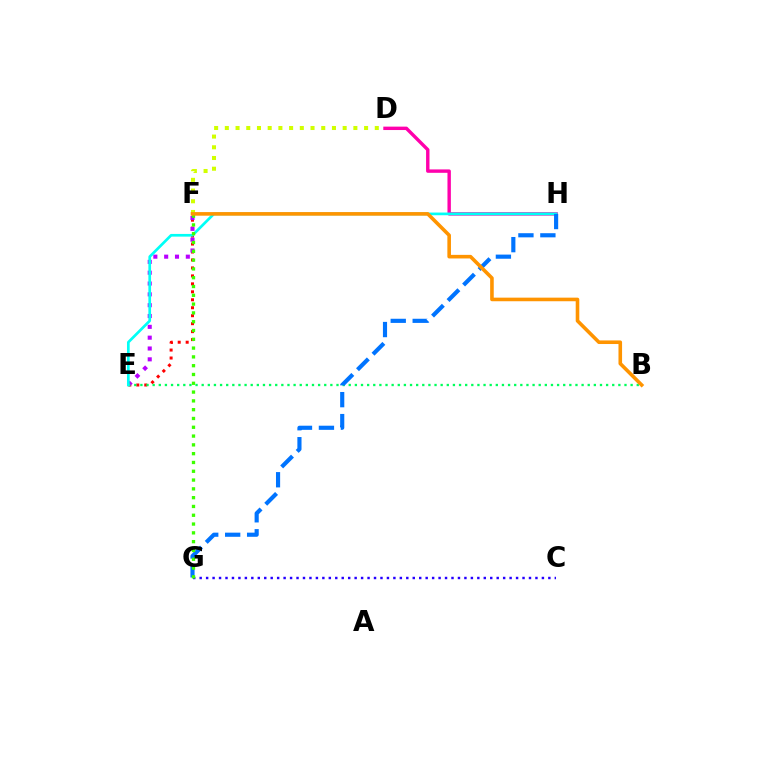{('E', 'F'): [{'color': '#ff0000', 'line_style': 'dotted', 'thickness': 2.16}, {'color': '#b900ff', 'line_style': 'dotted', 'thickness': 2.94}], ('D', 'H'): [{'color': '#ff00ac', 'line_style': 'solid', 'thickness': 2.45}], ('B', 'E'): [{'color': '#00ff5c', 'line_style': 'dotted', 'thickness': 1.66}], ('E', 'H'): [{'color': '#00fff6', 'line_style': 'solid', 'thickness': 1.94}], ('G', 'H'): [{'color': '#0074ff', 'line_style': 'dashed', 'thickness': 2.98}], ('C', 'G'): [{'color': '#2500ff', 'line_style': 'dotted', 'thickness': 1.75}], ('D', 'F'): [{'color': '#d1ff00', 'line_style': 'dotted', 'thickness': 2.91}], ('F', 'G'): [{'color': '#3dff00', 'line_style': 'dotted', 'thickness': 2.39}], ('B', 'F'): [{'color': '#ff9400', 'line_style': 'solid', 'thickness': 2.59}]}